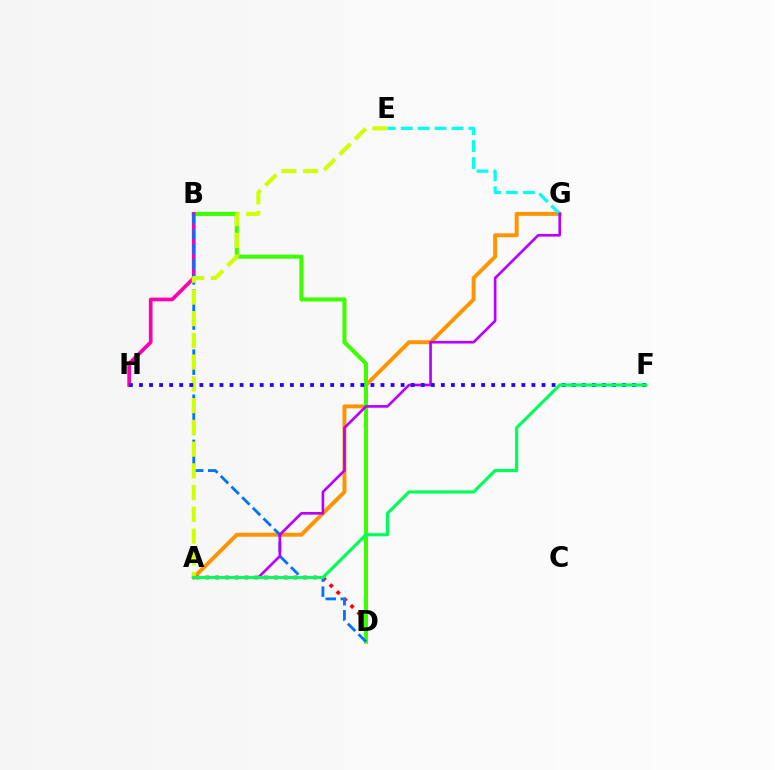{('A', 'G'): [{'color': '#ff9400', 'line_style': 'solid', 'thickness': 2.83}, {'color': '#b900ff', 'line_style': 'solid', 'thickness': 1.91}], ('A', 'D'): [{'color': '#ff0000', 'line_style': 'dotted', 'thickness': 2.66}], ('E', 'G'): [{'color': '#00fff6', 'line_style': 'dashed', 'thickness': 2.3}], ('B', 'D'): [{'color': '#3dff00', 'line_style': 'solid', 'thickness': 2.92}, {'color': '#0074ff', 'line_style': 'dashed', 'thickness': 2.04}], ('B', 'H'): [{'color': '#ff00ac', 'line_style': 'solid', 'thickness': 2.66}], ('A', 'E'): [{'color': '#d1ff00', 'line_style': 'dashed', 'thickness': 2.95}], ('F', 'H'): [{'color': '#2500ff', 'line_style': 'dotted', 'thickness': 2.73}], ('A', 'F'): [{'color': '#00ff5c', 'line_style': 'solid', 'thickness': 2.29}]}